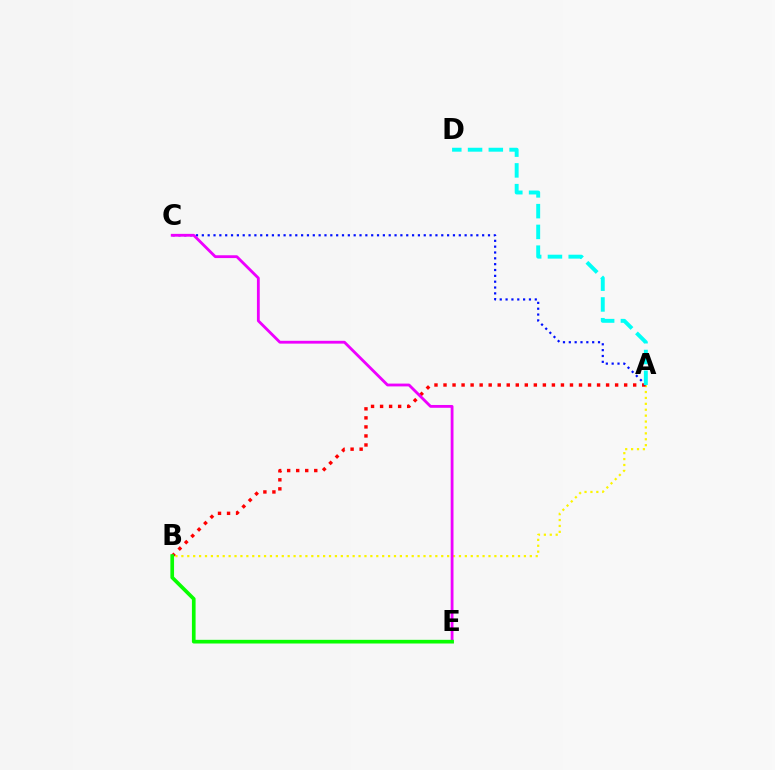{('A', 'B'): [{'color': '#fcf500', 'line_style': 'dotted', 'thickness': 1.6}, {'color': '#ff0000', 'line_style': 'dotted', 'thickness': 2.45}], ('A', 'C'): [{'color': '#0010ff', 'line_style': 'dotted', 'thickness': 1.59}], ('A', 'D'): [{'color': '#00fff6', 'line_style': 'dashed', 'thickness': 2.82}], ('C', 'E'): [{'color': '#ee00ff', 'line_style': 'solid', 'thickness': 2.03}], ('B', 'E'): [{'color': '#08ff00', 'line_style': 'solid', 'thickness': 2.65}]}